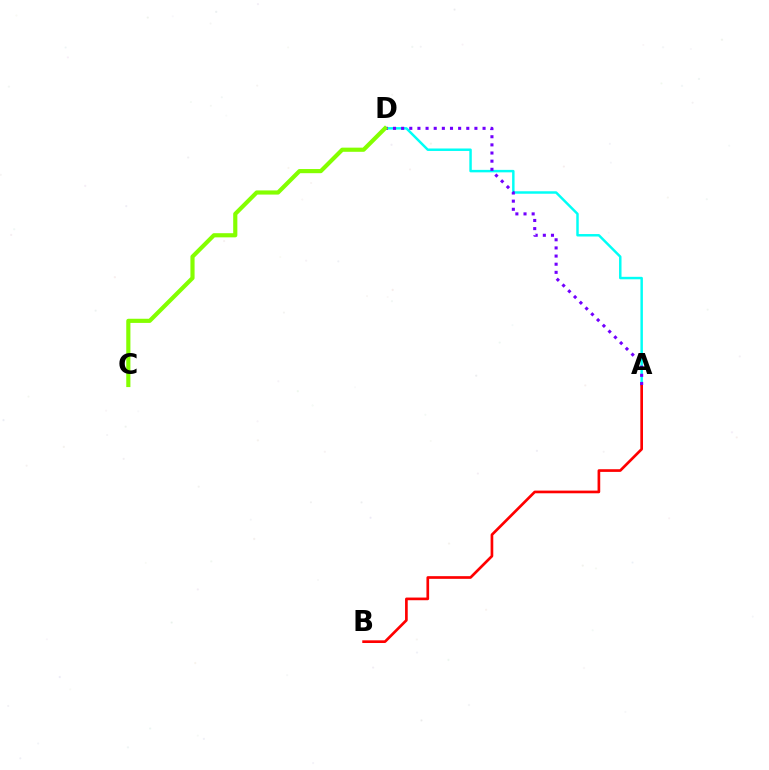{('A', 'D'): [{'color': '#00fff6', 'line_style': 'solid', 'thickness': 1.78}, {'color': '#7200ff', 'line_style': 'dotted', 'thickness': 2.21}], ('A', 'B'): [{'color': '#ff0000', 'line_style': 'solid', 'thickness': 1.93}], ('C', 'D'): [{'color': '#84ff00', 'line_style': 'solid', 'thickness': 2.99}]}